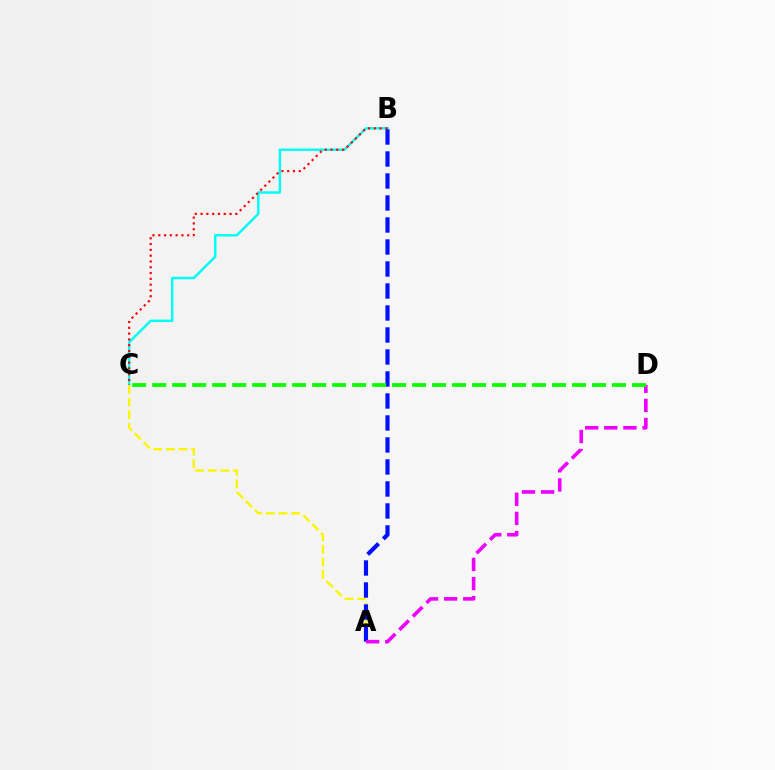{('B', 'C'): [{'color': '#00fff6', 'line_style': 'solid', 'thickness': 1.76}, {'color': '#ff0000', 'line_style': 'dotted', 'thickness': 1.57}], ('A', 'C'): [{'color': '#fcf500', 'line_style': 'dashed', 'thickness': 1.72}], ('A', 'B'): [{'color': '#0010ff', 'line_style': 'dashed', 'thickness': 2.99}], ('A', 'D'): [{'color': '#ee00ff', 'line_style': 'dashed', 'thickness': 2.6}], ('C', 'D'): [{'color': '#08ff00', 'line_style': 'dashed', 'thickness': 2.72}]}